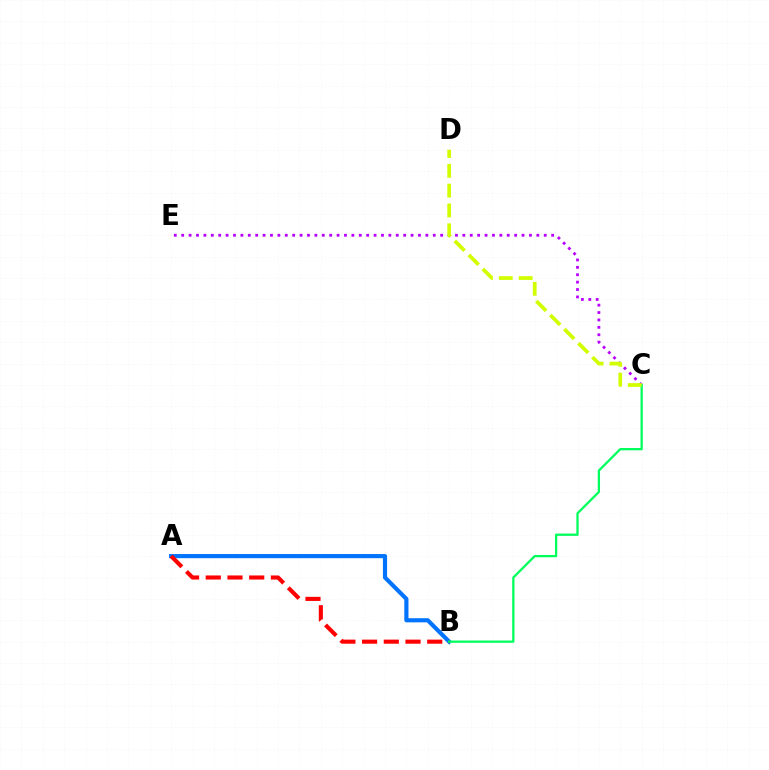{('A', 'B'): [{'color': '#0074ff', 'line_style': 'solid', 'thickness': 2.99}, {'color': '#ff0000', 'line_style': 'dashed', 'thickness': 2.95}], ('C', 'E'): [{'color': '#b900ff', 'line_style': 'dotted', 'thickness': 2.01}], ('B', 'C'): [{'color': '#00ff5c', 'line_style': 'solid', 'thickness': 1.64}], ('C', 'D'): [{'color': '#d1ff00', 'line_style': 'dashed', 'thickness': 2.69}]}